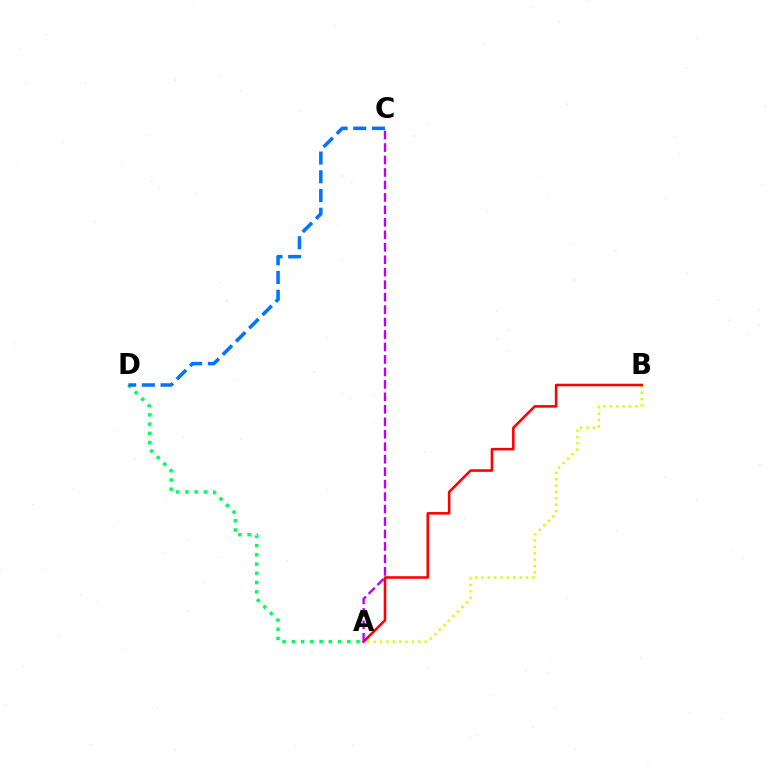{('A', 'D'): [{'color': '#00ff5c', 'line_style': 'dotted', 'thickness': 2.51}], ('A', 'B'): [{'color': '#d1ff00', 'line_style': 'dotted', 'thickness': 1.73}, {'color': '#ff0000', 'line_style': 'solid', 'thickness': 1.85}], ('A', 'C'): [{'color': '#b900ff', 'line_style': 'dashed', 'thickness': 1.69}], ('C', 'D'): [{'color': '#0074ff', 'line_style': 'dashed', 'thickness': 2.54}]}